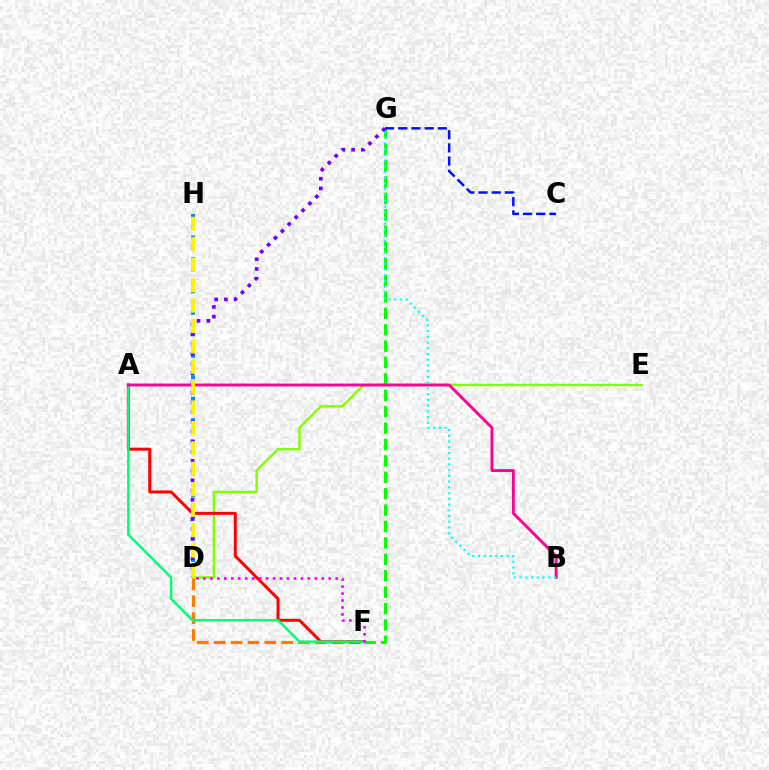{('D', 'E'): [{'color': '#84ff00', 'line_style': 'solid', 'thickness': 1.74}], ('D', 'F'): [{'color': '#ff7c00', 'line_style': 'dashed', 'thickness': 2.29}, {'color': '#ee00ff', 'line_style': 'dotted', 'thickness': 1.89}], ('A', 'F'): [{'color': '#ff0000', 'line_style': 'solid', 'thickness': 2.14}, {'color': '#00ff74', 'line_style': 'solid', 'thickness': 1.77}], ('F', 'G'): [{'color': '#08ff00', 'line_style': 'dashed', 'thickness': 2.23}], ('D', 'H'): [{'color': '#008cff', 'line_style': 'dotted', 'thickness': 2.92}, {'color': '#fcf500', 'line_style': 'dashed', 'thickness': 2.77}], ('A', 'B'): [{'color': '#ff0094', 'line_style': 'solid', 'thickness': 2.07}], ('B', 'G'): [{'color': '#00fff6', 'line_style': 'dotted', 'thickness': 1.56}], ('C', 'G'): [{'color': '#0010ff', 'line_style': 'dashed', 'thickness': 1.79}], ('D', 'G'): [{'color': '#7200ff', 'line_style': 'dotted', 'thickness': 2.65}]}